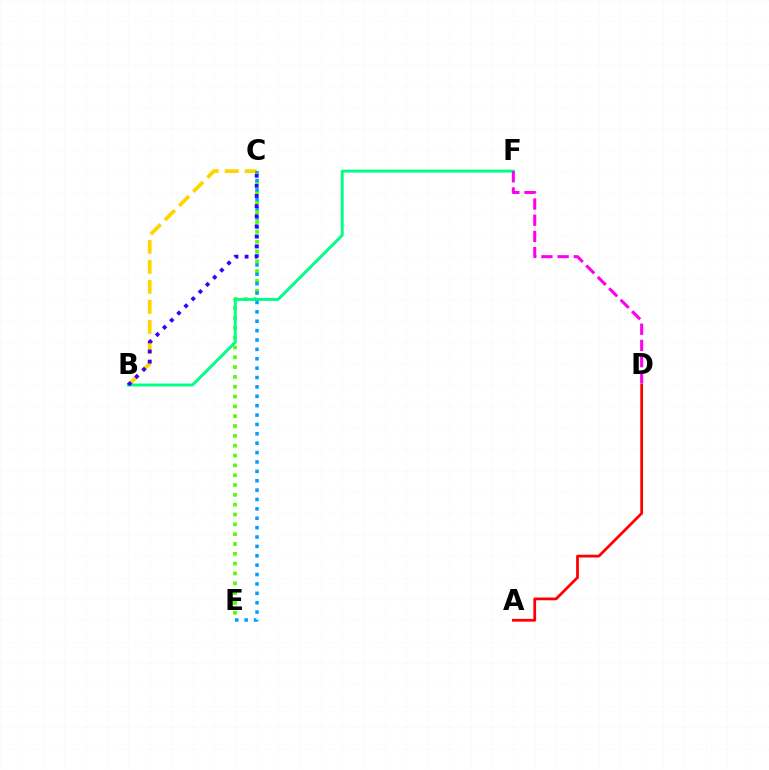{('B', 'C'): [{'color': '#ffd500', 'line_style': 'dashed', 'thickness': 2.72}, {'color': '#3700ff', 'line_style': 'dotted', 'thickness': 2.75}], ('A', 'D'): [{'color': '#ff0000', 'line_style': 'solid', 'thickness': 2.0}], ('C', 'E'): [{'color': '#4fff00', 'line_style': 'dotted', 'thickness': 2.67}, {'color': '#009eff', 'line_style': 'dotted', 'thickness': 2.55}], ('B', 'F'): [{'color': '#00ff86', 'line_style': 'solid', 'thickness': 2.12}], ('D', 'F'): [{'color': '#ff00ed', 'line_style': 'dashed', 'thickness': 2.2}]}